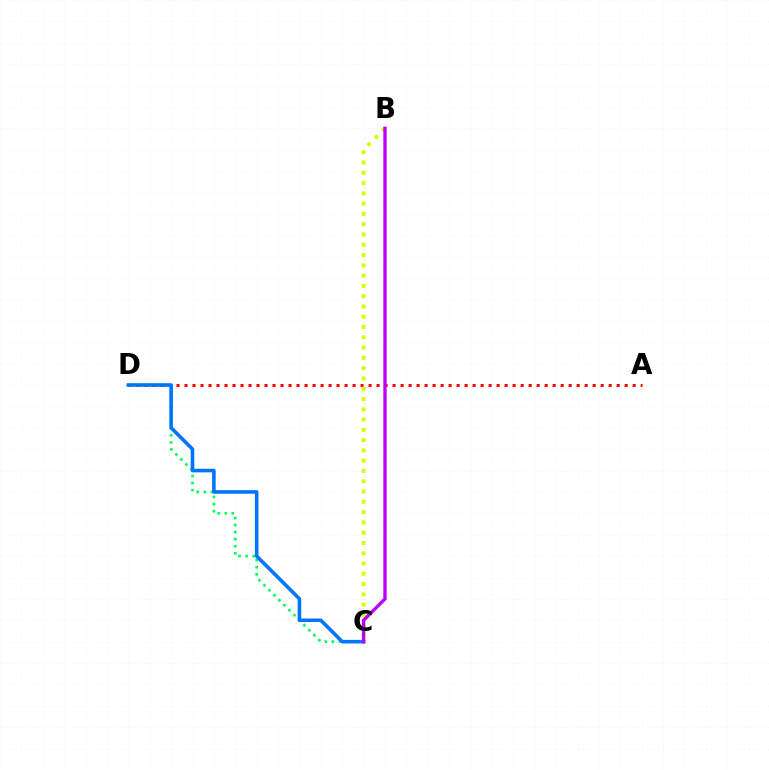{('A', 'D'): [{'color': '#ff0000', 'line_style': 'dotted', 'thickness': 2.17}], ('B', 'C'): [{'color': '#d1ff00', 'line_style': 'dotted', 'thickness': 2.79}, {'color': '#b900ff', 'line_style': 'solid', 'thickness': 2.4}], ('C', 'D'): [{'color': '#00ff5c', 'line_style': 'dotted', 'thickness': 1.92}, {'color': '#0074ff', 'line_style': 'solid', 'thickness': 2.58}]}